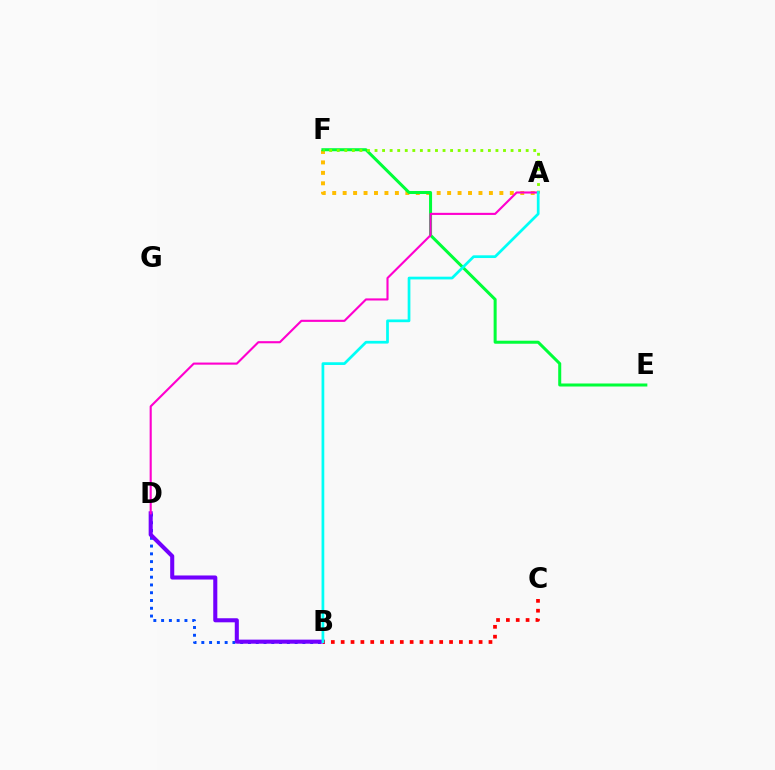{('A', 'F'): [{'color': '#ffbd00', 'line_style': 'dotted', 'thickness': 2.84}, {'color': '#84ff00', 'line_style': 'dotted', 'thickness': 2.05}], ('E', 'F'): [{'color': '#00ff39', 'line_style': 'solid', 'thickness': 2.18}], ('B', 'D'): [{'color': '#004bff', 'line_style': 'dotted', 'thickness': 2.11}, {'color': '#7200ff', 'line_style': 'solid', 'thickness': 2.93}], ('A', 'D'): [{'color': '#ff00cf', 'line_style': 'solid', 'thickness': 1.52}], ('B', 'C'): [{'color': '#ff0000', 'line_style': 'dotted', 'thickness': 2.68}], ('A', 'B'): [{'color': '#00fff6', 'line_style': 'solid', 'thickness': 1.96}]}